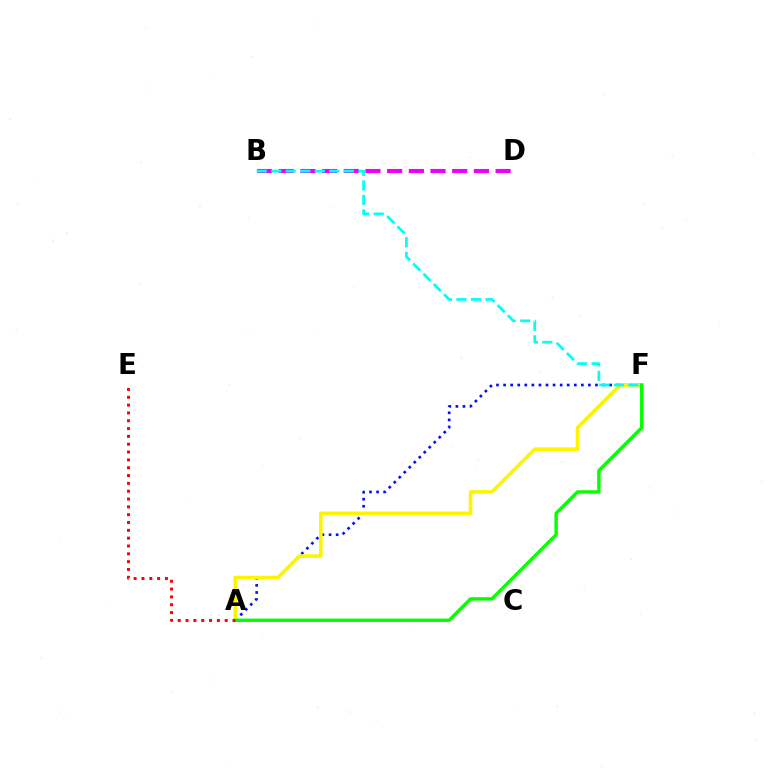{('A', 'F'): [{'color': '#0010ff', 'line_style': 'dotted', 'thickness': 1.92}, {'color': '#fcf500', 'line_style': 'solid', 'thickness': 2.59}, {'color': '#08ff00', 'line_style': 'solid', 'thickness': 2.45}], ('B', 'D'): [{'color': '#ee00ff', 'line_style': 'dashed', 'thickness': 2.95}], ('B', 'F'): [{'color': '#00fff6', 'line_style': 'dashed', 'thickness': 1.97}], ('A', 'E'): [{'color': '#ff0000', 'line_style': 'dotted', 'thickness': 2.13}]}